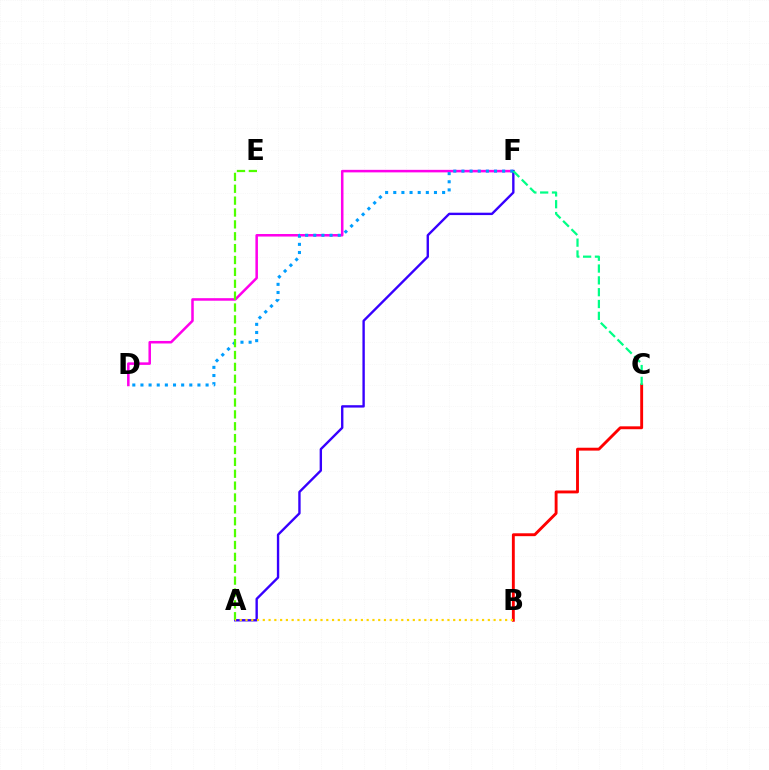{('B', 'C'): [{'color': '#ff0000', 'line_style': 'solid', 'thickness': 2.08}], ('D', 'F'): [{'color': '#ff00ed', 'line_style': 'solid', 'thickness': 1.82}, {'color': '#009eff', 'line_style': 'dotted', 'thickness': 2.21}], ('A', 'F'): [{'color': '#3700ff', 'line_style': 'solid', 'thickness': 1.71}], ('A', 'E'): [{'color': '#4fff00', 'line_style': 'dashed', 'thickness': 1.61}], ('A', 'B'): [{'color': '#ffd500', 'line_style': 'dotted', 'thickness': 1.57}], ('C', 'F'): [{'color': '#00ff86', 'line_style': 'dashed', 'thickness': 1.61}]}